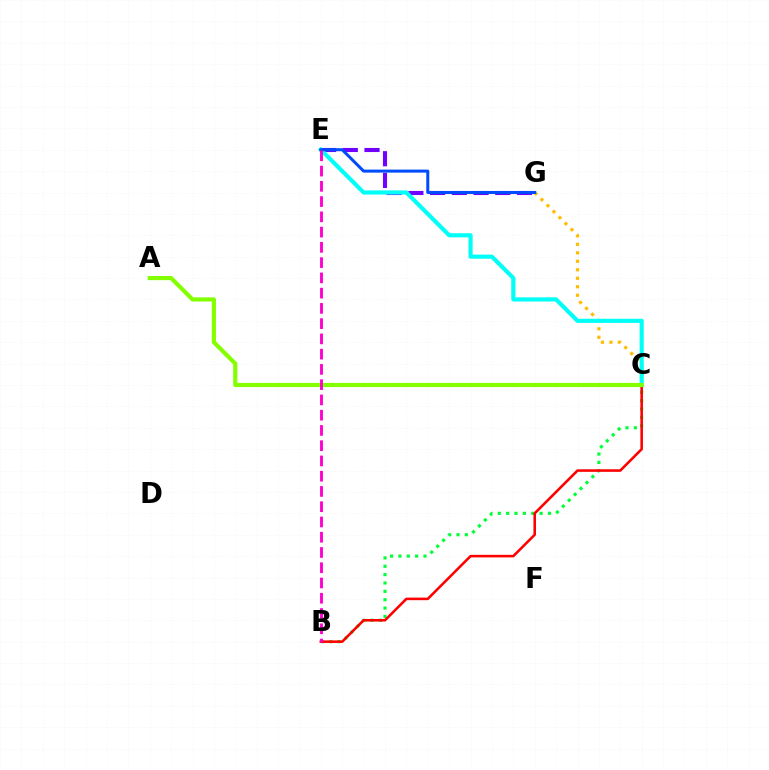{('C', 'G'): [{'color': '#ffbd00', 'line_style': 'dotted', 'thickness': 2.31}], ('E', 'G'): [{'color': '#7200ff', 'line_style': 'dashed', 'thickness': 2.95}, {'color': '#004bff', 'line_style': 'solid', 'thickness': 2.17}], ('B', 'C'): [{'color': '#00ff39', 'line_style': 'dotted', 'thickness': 2.27}, {'color': '#ff0000', 'line_style': 'solid', 'thickness': 1.85}], ('C', 'E'): [{'color': '#00fff6', 'line_style': 'solid', 'thickness': 2.98}], ('A', 'C'): [{'color': '#84ff00', 'line_style': 'solid', 'thickness': 2.99}], ('B', 'E'): [{'color': '#ff00cf', 'line_style': 'dashed', 'thickness': 2.07}]}